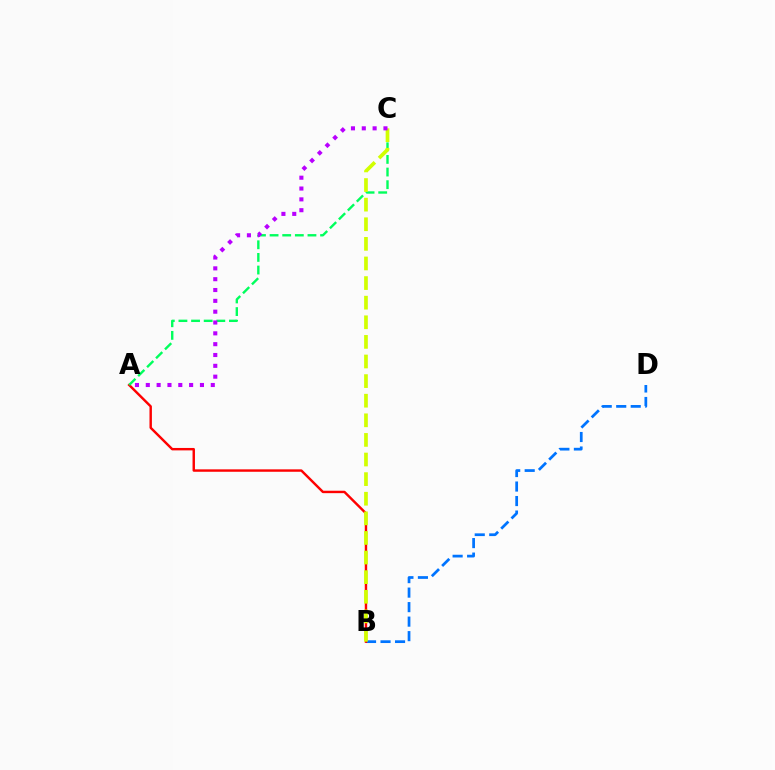{('B', 'D'): [{'color': '#0074ff', 'line_style': 'dashed', 'thickness': 1.97}], ('A', 'B'): [{'color': '#ff0000', 'line_style': 'solid', 'thickness': 1.75}], ('A', 'C'): [{'color': '#00ff5c', 'line_style': 'dashed', 'thickness': 1.72}, {'color': '#b900ff', 'line_style': 'dotted', 'thickness': 2.94}], ('B', 'C'): [{'color': '#d1ff00', 'line_style': 'dashed', 'thickness': 2.66}]}